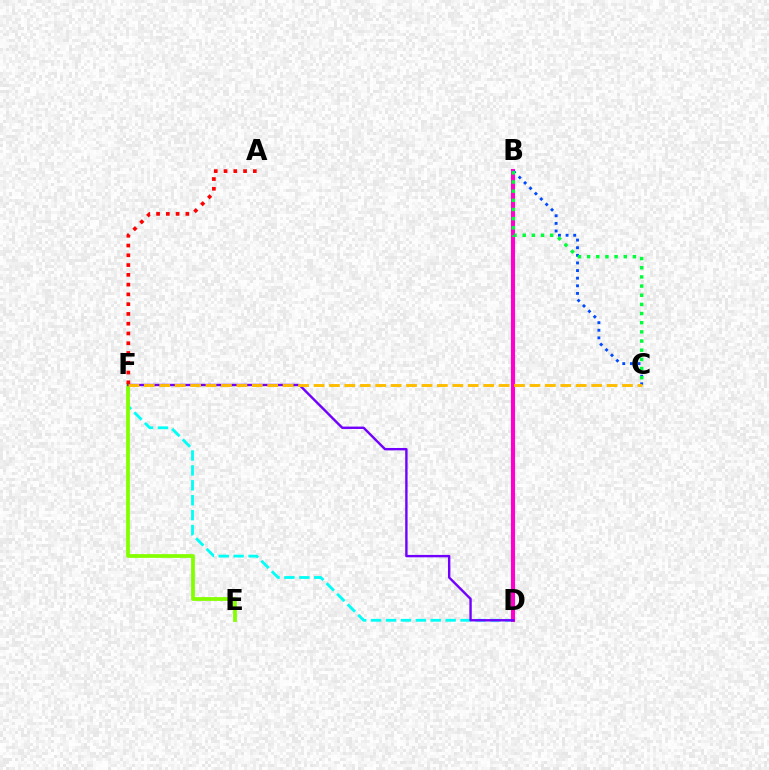{('D', 'F'): [{'color': '#00fff6', 'line_style': 'dashed', 'thickness': 2.03}, {'color': '#7200ff', 'line_style': 'solid', 'thickness': 1.72}], ('E', 'F'): [{'color': '#84ff00', 'line_style': 'solid', 'thickness': 2.71}], ('B', 'D'): [{'color': '#ff00cf', 'line_style': 'solid', 'thickness': 2.94}], ('B', 'C'): [{'color': '#004bff', 'line_style': 'dotted', 'thickness': 2.07}, {'color': '#00ff39', 'line_style': 'dotted', 'thickness': 2.49}], ('C', 'F'): [{'color': '#ffbd00', 'line_style': 'dashed', 'thickness': 2.1}], ('A', 'F'): [{'color': '#ff0000', 'line_style': 'dotted', 'thickness': 2.65}]}